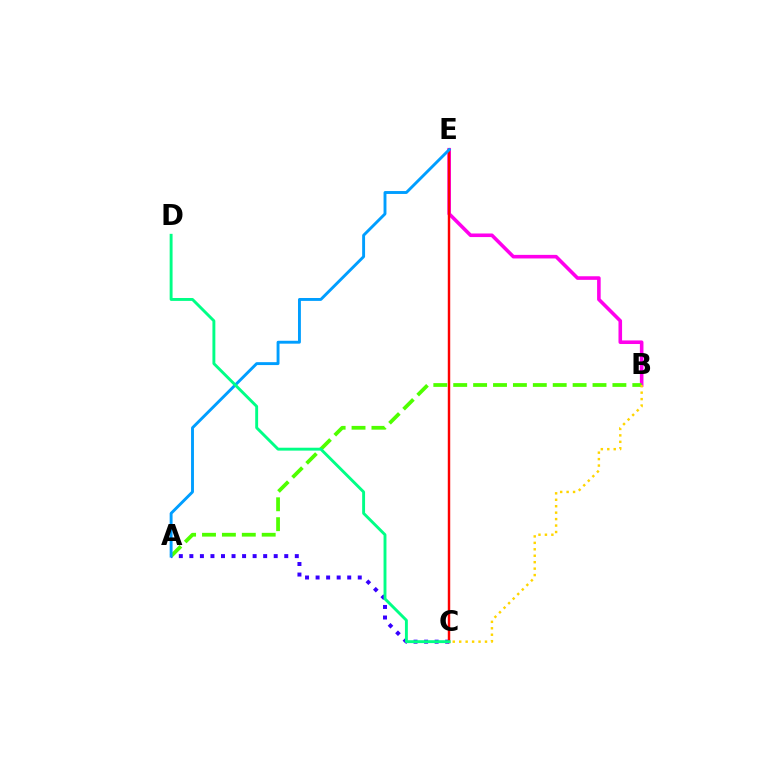{('B', 'E'): [{'color': '#ff00ed', 'line_style': 'solid', 'thickness': 2.58}], ('A', 'C'): [{'color': '#3700ff', 'line_style': 'dotted', 'thickness': 2.86}], ('C', 'E'): [{'color': '#ff0000', 'line_style': 'solid', 'thickness': 1.76}], ('A', 'B'): [{'color': '#4fff00', 'line_style': 'dashed', 'thickness': 2.7}], ('B', 'C'): [{'color': '#ffd500', 'line_style': 'dotted', 'thickness': 1.75}], ('A', 'E'): [{'color': '#009eff', 'line_style': 'solid', 'thickness': 2.09}], ('C', 'D'): [{'color': '#00ff86', 'line_style': 'solid', 'thickness': 2.09}]}